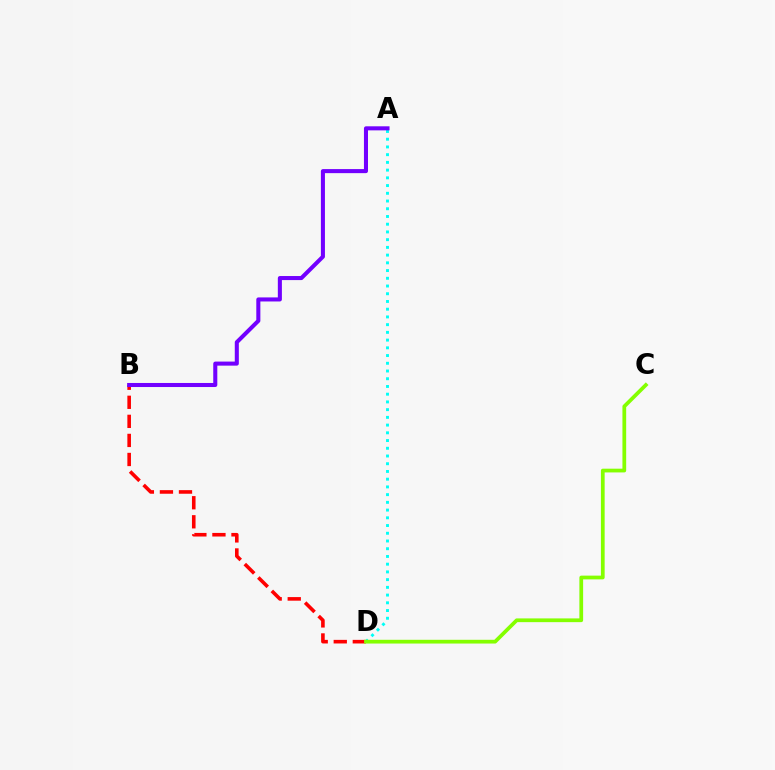{('B', 'D'): [{'color': '#ff0000', 'line_style': 'dashed', 'thickness': 2.59}], ('A', 'D'): [{'color': '#00fff6', 'line_style': 'dotted', 'thickness': 2.1}], ('C', 'D'): [{'color': '#84ff00', 'line_style': 'solid', 'thickness': 2.7}], ('A', 'B'): [{'color': '#7200ff', 'line_style': 'solid', 'thickness': 2.92}]}